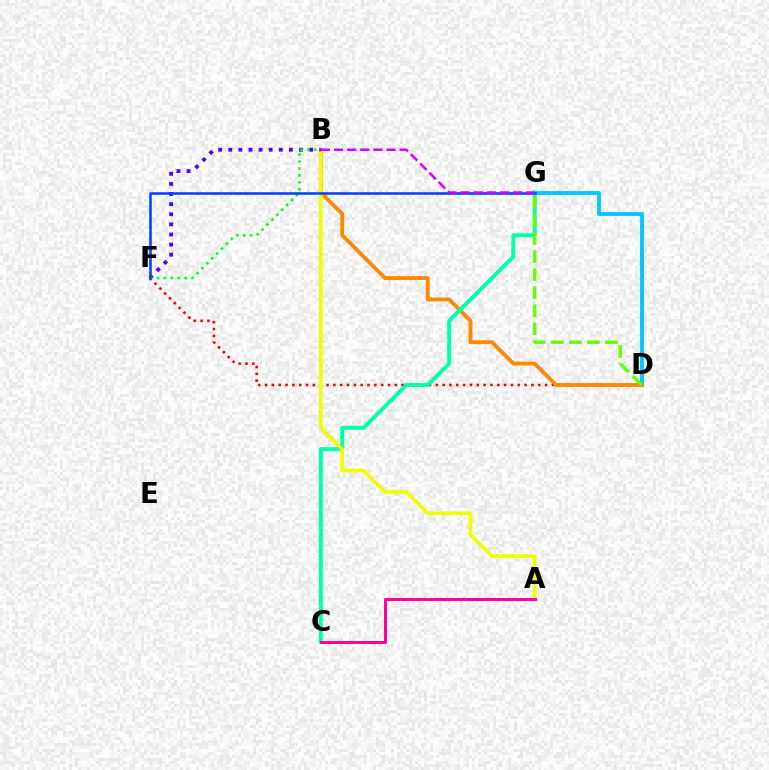{('D', 'F'): [{'color': '#ff0000', 'line_style': 'dotted', 'thickness': 1.86}], ('D', 'G'): [{'color': '#00c7ff', 'line_style': 'solid', 'thickness': 2.77}, {'color': '#66ff00', 'line_style': 'dashed', 'thickness': 2.45}], ('B', 'D'): [{'color': '#ff8800', 'line_style': 'solid', 'thickness': 2.77}], ('C', 'G'): [{'color': '#00ffaf', 'line_style': 'solid', 'thickness': 2.85}], ('A', 'B'): [{'color': '#eeff00', 'line_style': 'solid', 'thickness': 2.62}], ('B', 'F'): [{'color': '#4f00ff', 'line_style': 'dotted', 'thickness': 2.75}, {'color': '#00ff27', 'line_style': 'dotted', 'thickness': 1.88}], ('A', 'C'): [{'color': '#ff00a0', 'line_style': 'solid', 'thickness': 2.15}], ('F', 'G'): [{'color': '#003fff', 'line_style': 'solid', 'thickness': 1.82}], ('B', 'G'): [{'color': '#d600ff', 'line_style': 'dashed', 'thickness': 1.78}]}